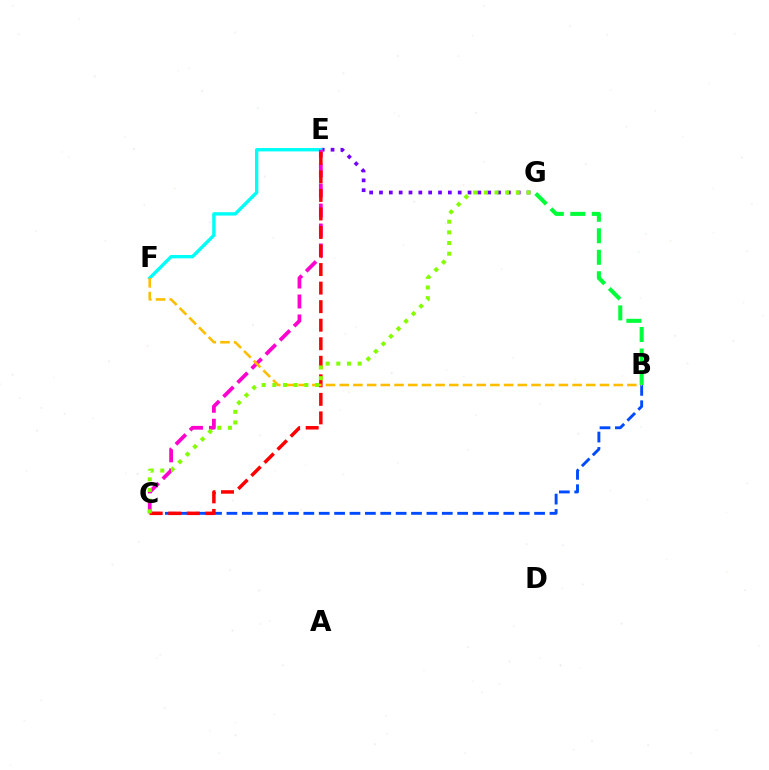{('B', 'C'): [{'color': '#004bff', 'line_style': 'dashed', 'thickness': 2.09}], ('E', 'G'): [{'color': '#7200ff', 'line_style': 'dotted', 'thickness': 2.67}], ('E', 'F'): [{'color': '#00fff6', 'line_style': 'solid', 'thickness': 2.43}], ('B', 'G'): [{'color': '#00ff39', 'line_style': 'dashed', 'thickness': 2.92}], ('C', 'E'): [{'color': '#ff00cf', 'line_style': 'dashed', 'thickness': 2.71}, {'color': '#ff0000', 'line_style': 'dashed', 'thickness': 2.52}], ('B', 'F'): [{'color': '#ffbd00', 'line_style': 'dashed', 'thickness': 1.86}], ('C', 'G'): [{'color': '#84ff00', 'line_style': 'dotted', 'thickness': 2.9}]}